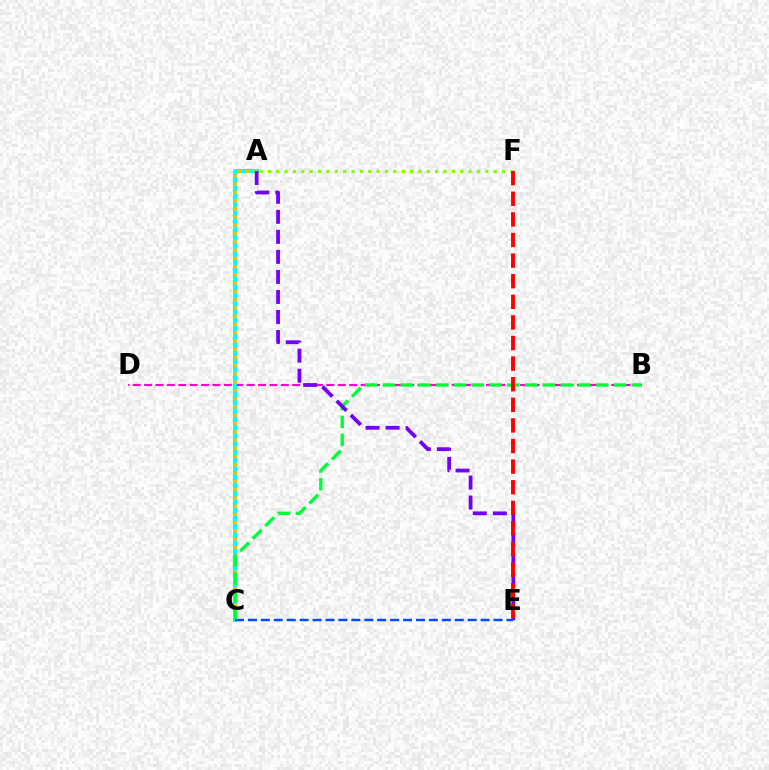{('B', 'D'): [{'color': '#ff00cf', 'line_style': 'dashed', 'thickness': 1.55}], ('A', 'F'): [{'color': '#84ff00', 'line_style': 'dotted', 'thickness': 2.27}], ('A', 'C'): [{'color': '#00fff6', 'line_style': 'solid', 'thickness': 2.95}, {'color': '#ffbd00', 'line_style': 'dotted', 'thickness': 2.24}], ('B', 'C'): [{'color': '#00ff39', 'line_style': 'dashed', 'thickness': 2.42}], ('A', 'E'): [{'color': '#7200ff', 'line_style': 'dashed', 'thickness': 2.72}], ('C', 'E'): [{'color': '#004bff', 'line_style': 'dashed', 'thickness': 1.76}], ('E', 'F'): [{'color': '#ff0000', 'line_style': 'dashed', 'thickness': 2.8}]}